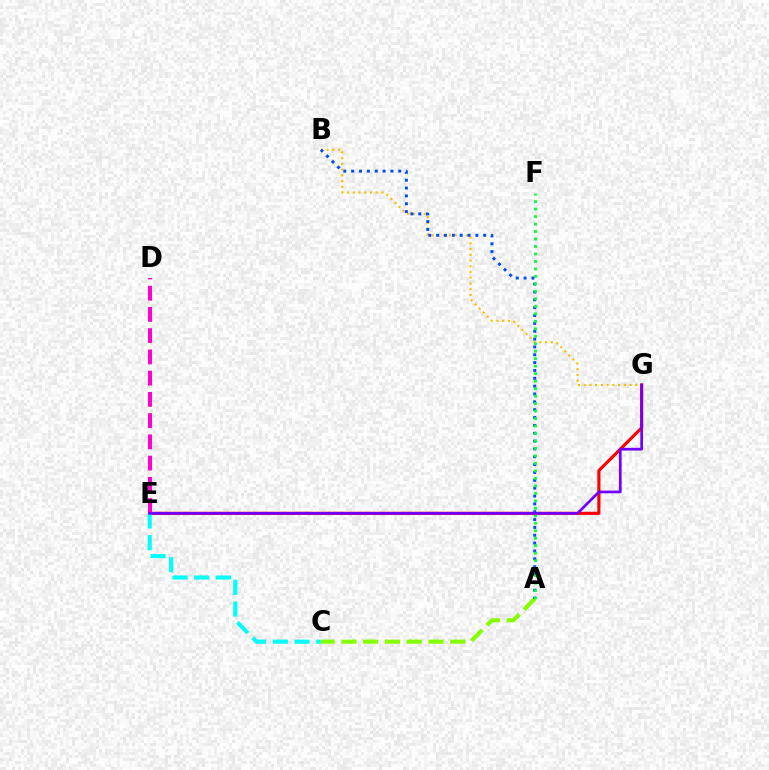{('E', 'G'): [{'color': '#ff0000', 'line_style': 'solid', 'thickness': 2.26}, {'color': '#7200ff', 'line_style': 'solid', 'thickness': 1.97}], ('D', 'E'): [{'color': '#ff00cf', 'line_style': 'dashed', 'thickness': 2.89}], ('A', 'C'): [{'color': '#84ff00', 'line_style': 'dashed', 'thickness': 2.96}], ('B', 'G'): [{'color': '#ffbd00', 'line_style': 'dotted', 'thickness': 1.56}], ('C', 'E'): [{'color': '#00fff6', 'line_style': 'dashed', 'thickness': 2.95}], ('A', 'B'): [{'color': '#004bff', 'line_style': 'dotted', 'thickness': 2.13}], ('A', 'F'): [{'color': '#00ff39', 'line_style': 'dotted', 'thickness': 2.03}]}